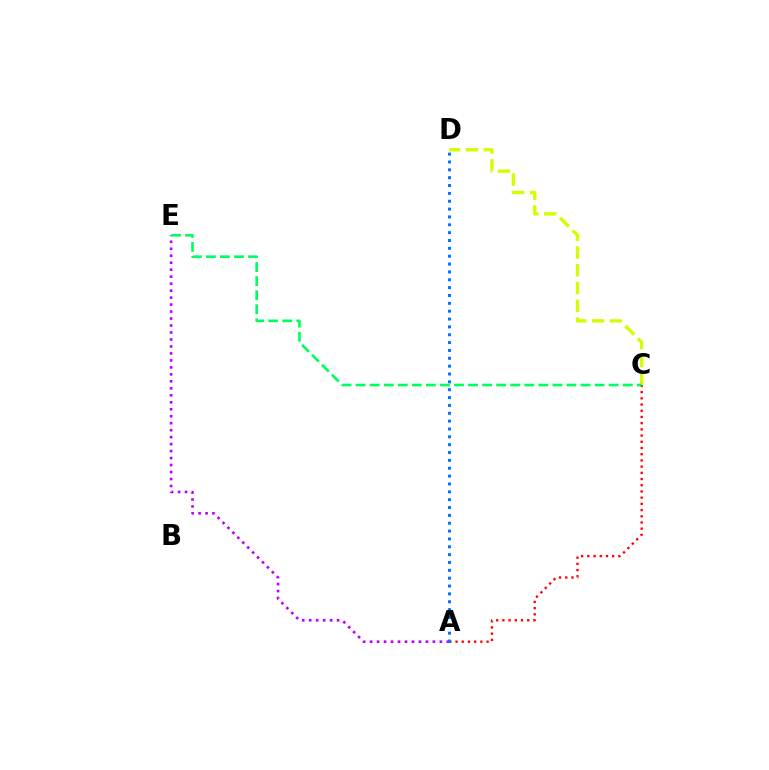{('A', 'C'): [{'color': '#ff0000', 'line_style': 'dotted', 'thickness': 1.69}], ('A', 'E'): [{'color': '#b900ff', 'line_style': 'dotted', 'thickness': 1.9}], ('C', 'D'): [{'color': '#d1ff00', 'line_style': 'dashed', 'thickness': 2.42}], ('A', 'D'): [{'color': '#0074ff', 'line_style': 'dotted', 'thickness': 2.13}], ('C', 'E'): [{'color': '#00ff5c', 'line_style': 'dashed', 'thickness': 1.91}]}